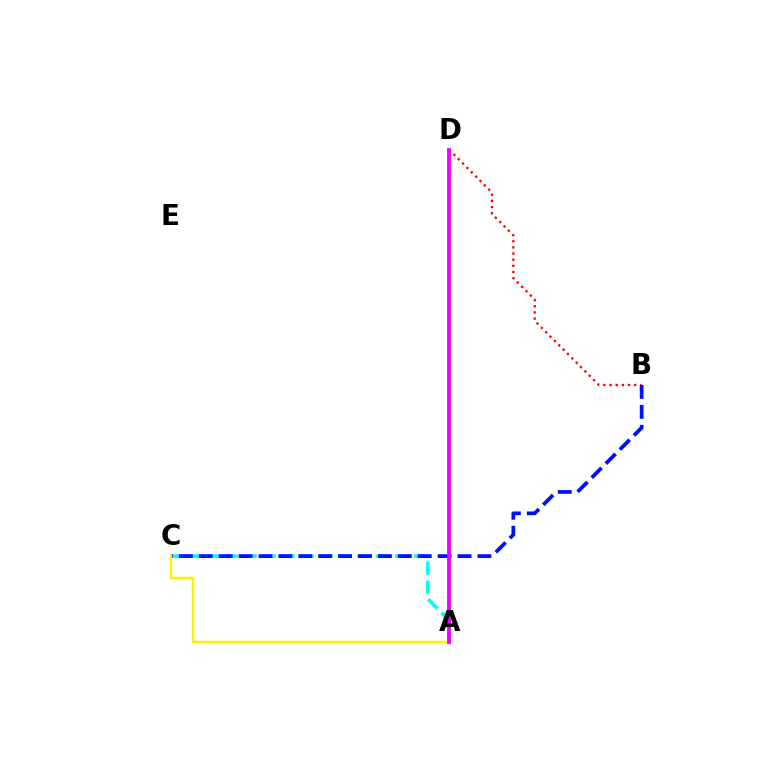{('A', 'C'): [{'color': '#00fff6', 'line_style': 'dashed', 'thickness': 2.58}, {'color': '#fcf500', 'line_style': 'solid', 'thickness': 1.79}], ('A', 'D'): [{'color': '#08ff00', 'line_style': 'solid', 'thickness': 1.72}, {'color': '#ee00ff', 'line_style': 'solid', 'thickness': 2.76}], ('B', 'D'): [{'color': '#ff0000', 'line_style': 'dotted', 'thickness': 1.67}], ('B', 'C'): [{'color': '#0010ff', 'line_style': 'dashed', 'thickness': 2.7}]}